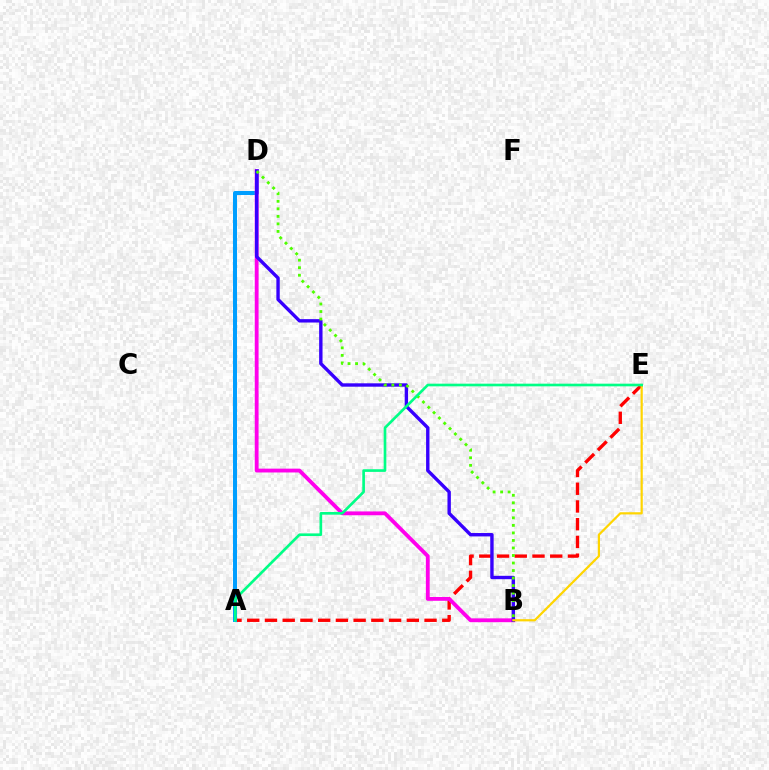{('A', 'E'): [{'color': '#ff0000', 'line_style': 'dashed', 'thickness': 2.41}, {'color': '#00ff86', 'line_style': 'solid', 'thickness': 1.92}], ('A', 'D'): [{'color': '#009eff', 'line_style': 'solid', 'thickness': 2.89}], ('B', 'D'): [{'color': '#ff00ed', 'line_style': 'solid', 'thickness': 2.76}, {'color': '#3700ff', 'line_style': 'solid', 'thickness': 2.44}, {'color': '#4fff00', 'line_style': 'dotted', 'thickness': 2.04}], ('B', 'E'): [{'color': '#ffd500', 'line_style': 'solid', 'thickness': 1.59}]}